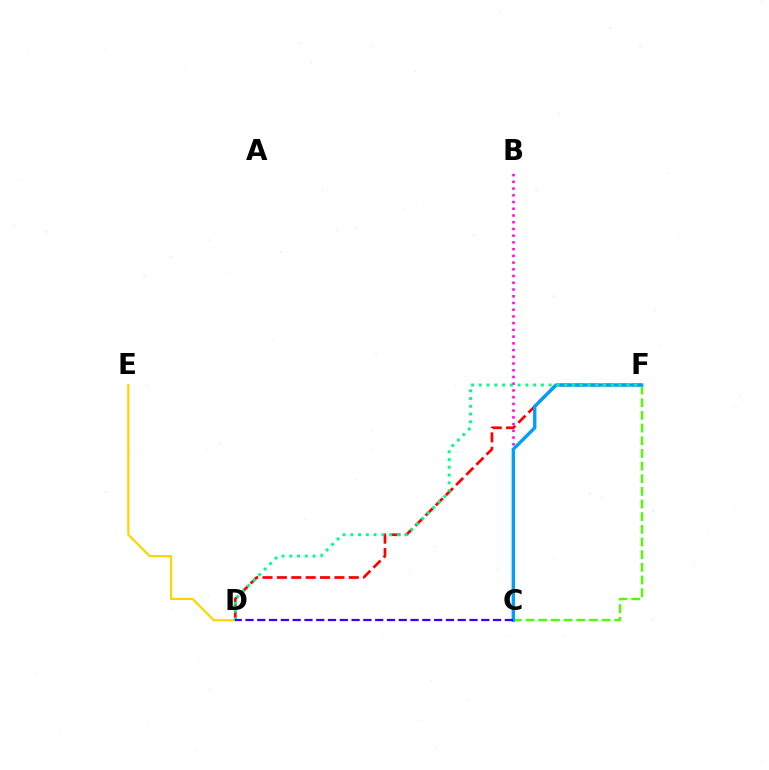{('D', 'E'): [{'color': '#ffd500', 'line_style': 'solid', 'thickness': 1.6}], ('D', 'F'): [{'color': '#ff0000', 'line_style': 'dashed', 'thickness': 1.95}, {'color': '#00ff86', 'line_style': 'dotted', 'thickness': 2.11}], ('B', 'C'): [{'color': '#ff00ed', 'line_style': 'dotted', 'thickness': 1.83}], ('C', 'F'): [{'color': '#4fff00', 'line_style': 'dashed', 'thickness': 1.72}, {'color': '#009eff', 'line_style': 'solid', 'thickness': 2.43}], ('C', 'D'): [{'color': '#3700ff', 'line_style': 'dashed', 'thickness': 1.6}]}